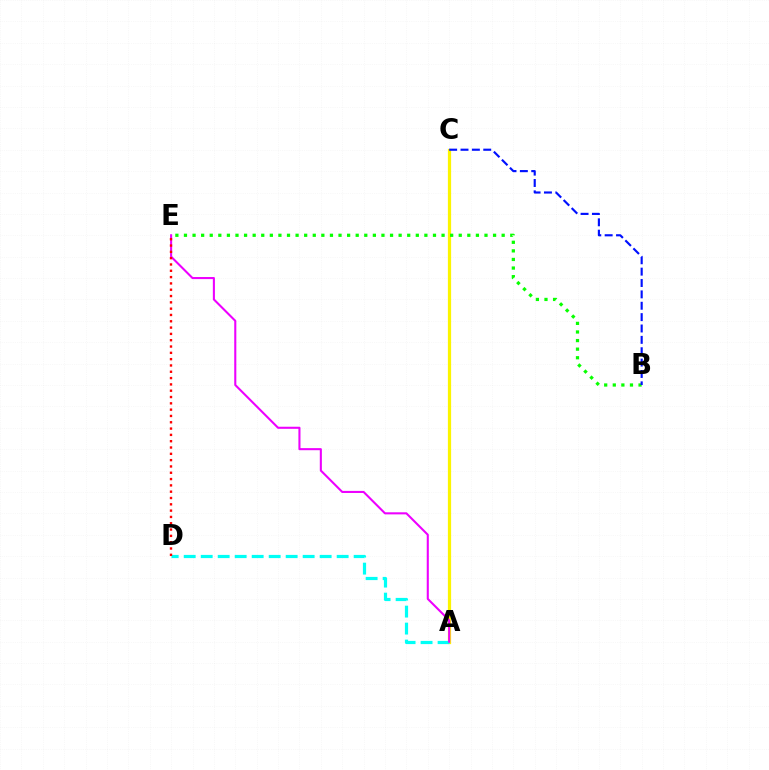{('A', 'C'): [{'color': '#fcf500', 'line_style': 'solid', 'thickness': 2.32}], ('A', 'D'): [{'color': '#00fff6', 'line_style': 'dashed', 'thickness': 2.31}], ('B', 'E'): [{'color': '#08ff00', 'line_style': 'dotted', 'thickness': 2.33}], ('A', 'E'): [{'color': '#ee00ff', 'line_style': 'solid', 'thickness': 1.5}], ('B', 'C'): [{'color': '#0010ff', 'line_style': 'dashed', 'thickness': 1.54}], ('D', 'E'): [{'color': '#ff0000', 'line_style': 'dotted', 'thickness': 1.71}]}